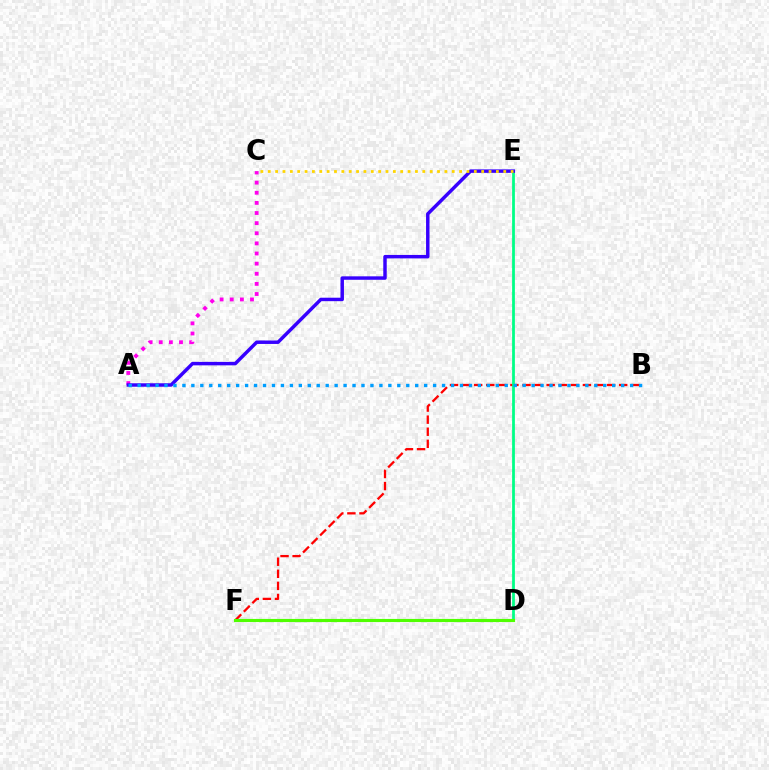{('B', 'F'): [{'color': '#ff0000', 'line_style': 'dashed', 'thickness': 1.64}], ('D', 'E'): [{'color': '#00ff86', 'line_style': 'solid', 'thickness': 1.99}], ('D', 'F'): [{'color': '#4fff00', 'line_style': 'solid', 'thickness': 2.26}], ('A', 'C'): [{'color': '#ff00ed', 'line_style': 'dotted', 'thickness': 2.75}], ('A', 'E'): [{'color': '#3700ff', 'line_style': 'solid', 'thickness': 2.49}], ('C', 'E'): [{'color': '#ffd500', 'line_style': 'dotted', 'thickness': 2.0}], ('A', 'B'): [{'color': '#009eff', 'line_style': 'dotted', 'thickness': 2.43}]}